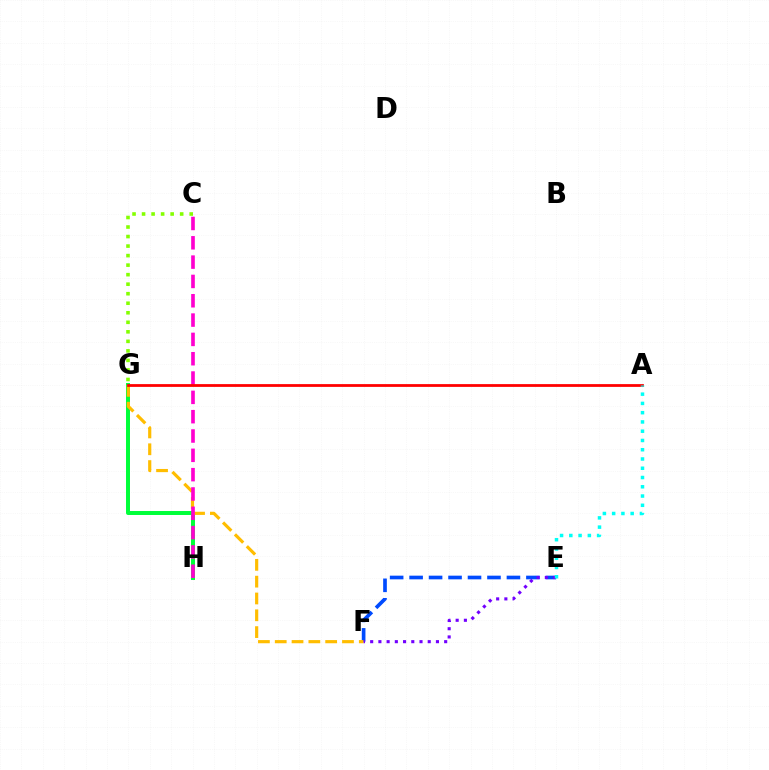{('G', 'H'): [{'color': '#00ff39', 'line_style': 'solid', 'thickness': 2.86}], ('E', 'F'): [{'color': '#004bff', 'line_style': 'dashed', 'thickness': 2.64}, {'color': '#7200ff', 'line_style': 'dotted', 'thickness': 2.23}], ('F', 'G'): [{'color': '#ffbd00', 'line_style': 'dashed', 'thickness': 2.28}], ('C', 'G'): [{'color': '#84ff00', 'line_style': 'dotted', 'thickness': 2.59}], ('C', 'H'): [{'color': '#ff00cf', 'line_style': 'dashed', 'thickness': 2.62}], ('A', 'G'): [{'color': '#ff0000', 'line_style': 'solid', 'thickness': 2.0}], ('A', 'E'): [{'color': '#00fff6', 'line_style': 'dotted', 'thickness': 2.52}]}